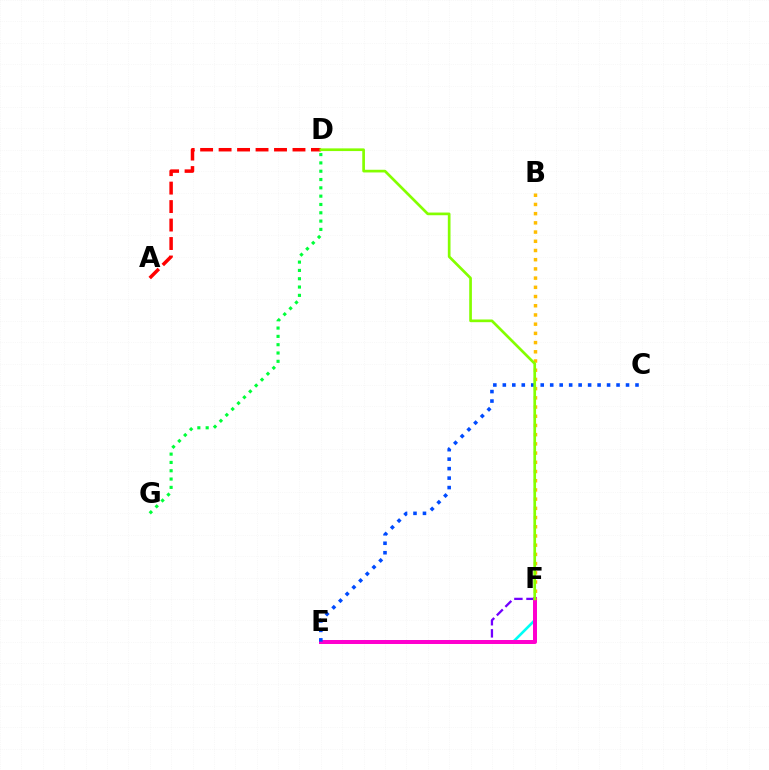{('E', 'F'): [{'color': '#7200ff', 'line_style': 'dashed', 'thickness': 1.64}, {'color': '#00fff6', 'line_style': 'solid', 'thickness': 1.89}, {'color': '#ff00cf', 'line_style': 'solid', 'thickness': 2.87}], ('C', 'E'): [{'color': '#004bff', 'line_style': 'dotted', 'thickness': 2.57}], ('A', 'D'): [{'color': '#ff0000', 'line_style': 'dashed', 'thickness': 2.51}], ('D', 'G'): [{'color': '#00ff39', 'line_style': 'dotted', 'thickness': 2.26}], ('B', 'F'): [{'color': '#ffbd00', 'line_style': 'dotted', 'thickness': 2.5}], ('D', 'F'): [{'color': '#84ff00', 'line_style': 'solid', 'thickness': 1.94}]}